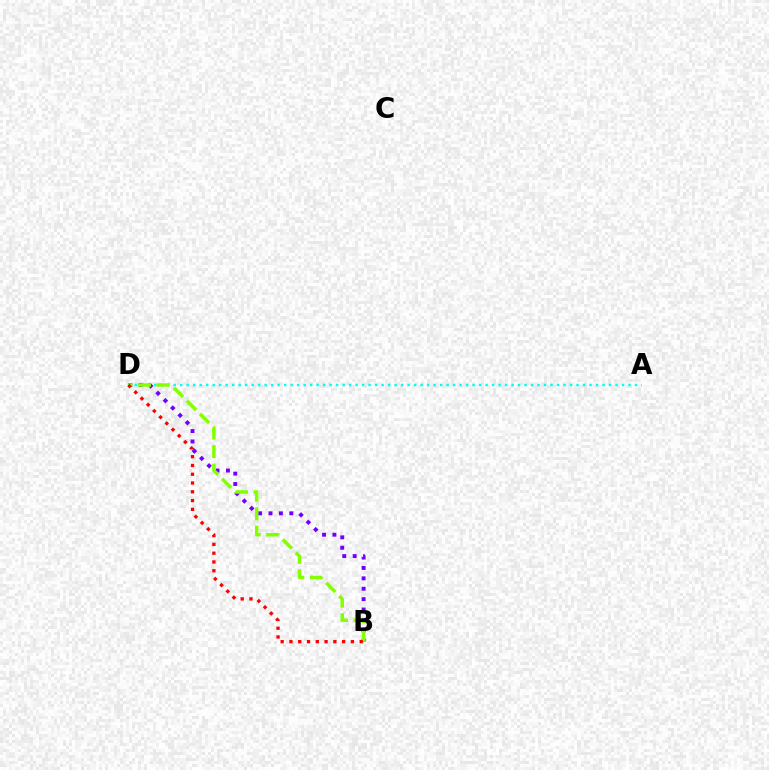{('B', 'D'): [{'color': '#7200ff', 'line_style': 'dotted', 'thickness': 2.83}, {'color': '#84ff00', 'line_style': 'dashed', 'thickness': 2.51}, {'color': '#ff0000', 'line_style': 'dotted', 'thickness': 2.39}], ('A', 'D'): [{'color': '#00fff6', 'line_style': 'dotted', 'thickness': 1.77}]}